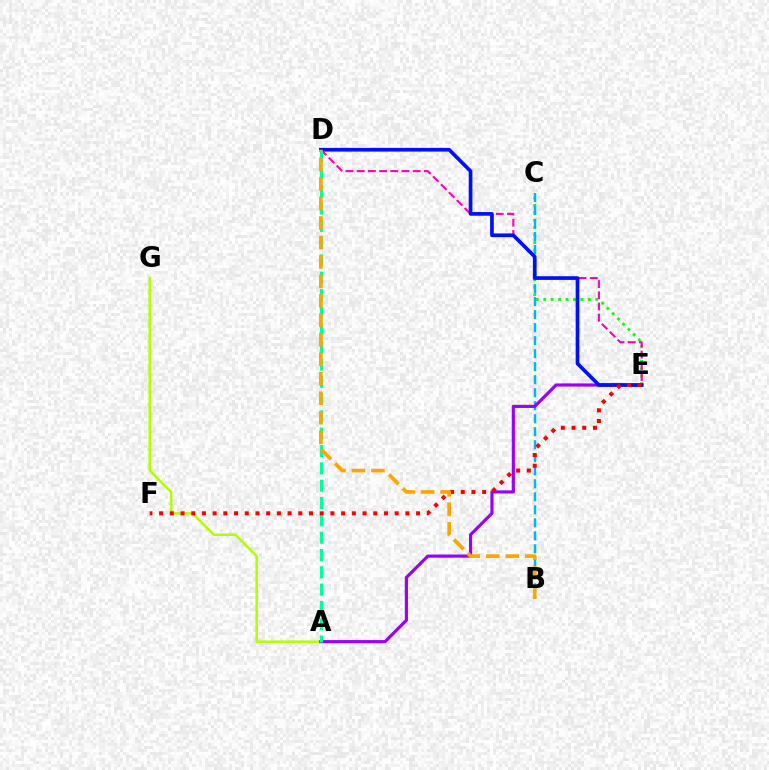{('C', 'E'): [{'color': '#08ff00', 'line_style': 'dotted', 'thickness': 2.02}], ('A', 'G'): [{'color': '#b3ff00', 'line_style': 'solid', 'thickness': 1.81}], ('B', 'C'): [{'color': '#00b5ff', 'line_style': 'dashed', 'thickness': 1.77}], ('A', 'E'): [{'color': '#9b00ff', 'line_style': 'solid', 'thickness': 2.28}], ('D', 'E'): [{'color': '#ff00bd', 'line_style': 'dashed', 'thickness': 1.52}, {'color': '#0010ff', 'line_style': 'solid', 'thickness': 2.65}], ('A', 'D'): [{'color': '#00ff9d', 'line_style': 'dashed', 'thickness': 2.35}], ('E', 'F'): [{'color': '#ff0000', 'line_style': 'dotted', 'thickness': 2.91}], ('B', 'D'): [{'color': '#ffa500', 'line_style': 'dashed', 'thickness': 2.65}]}